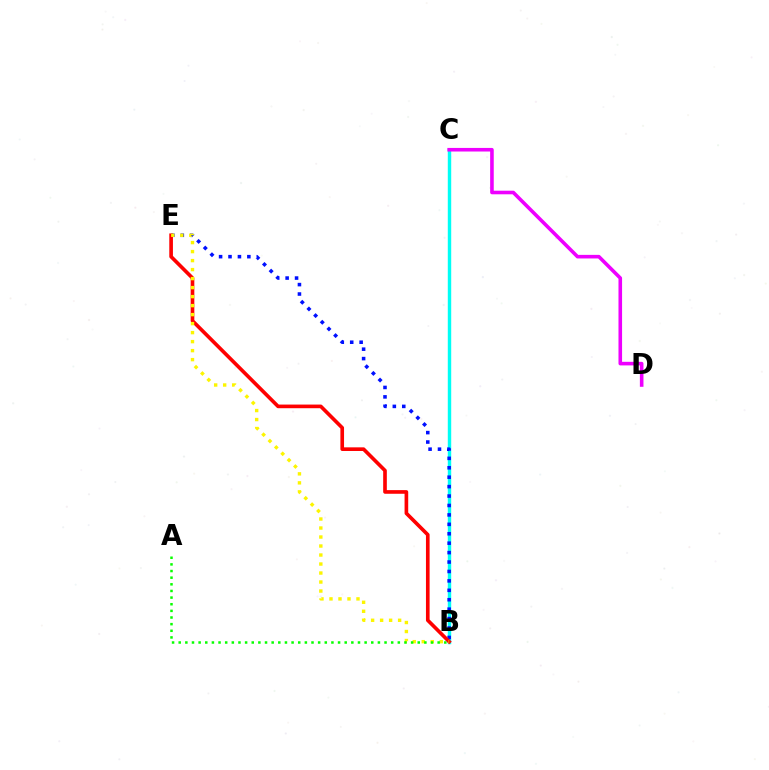{('B', 'C'): [{'color': '#00fff6', 'line_style': 'solid', 'thickness': 2.46}], ('B', 'E'): [{'color': '#0010ff', 'line_style': 'dotted', 'thickness': 2.56}, {'color': '#ff0000', 'line_style': 'solid', 'thickness': 2.63}, {'color': '#fcf500', 'line_style': 'dotted', 'thickness': 2.45}], ('C', 'D'): [{'color': '#ee00ff', 'line_style': 'solid', 'thickness': 2.59}], ('A', 'B'): [{'color': '#08ff00', 'line_style': 'dotted', 'thickness': 1.8}]}